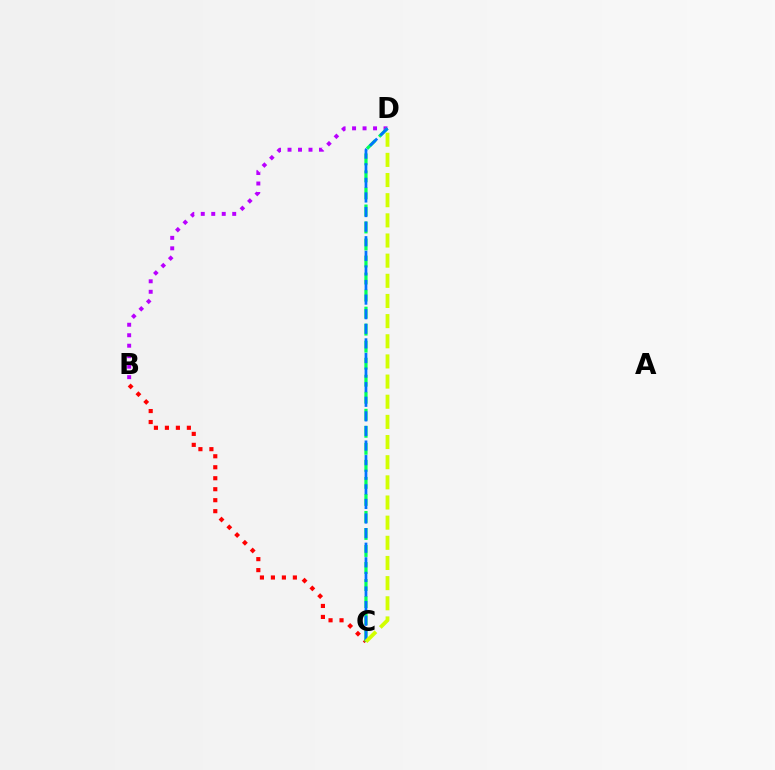{('B', 'C'): [{'color': '#ff0000', 'line_style': 'dotted', 'thickness': 2.98}], ('B', 'D'): [{'color': '#b900ff', 'line_style': 'dotted', 'thickness': 2.85}], ('C', 'D'): [{'color': '#00ff5c', 'line_style': 'dashed', 'thickness': 2.31}, {'color': '#0074ff', 'line_style': 'dashed', 'thickness': 1.98}, {'color': '#d1ff00', 'line_style': 'dashed', 'thickness': 2.74}]}